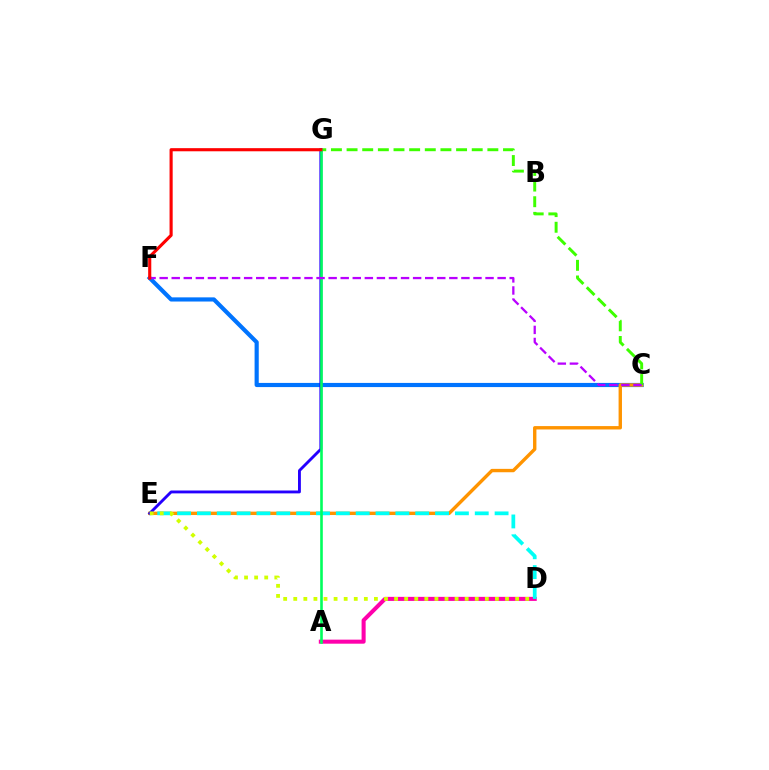{('C', 'F'): [{'color': '#0074ff', 'line_style': 'solid', 'thickness': 3.0}, {'color': '#b900ff', 'line_style': 'dashed', 'thickness': 1.64}], ('C', 'E'): [{'color': '#ff9400', 'line_style': 'solid', 'thickness': 2.44}], ('C', 'G'): [{'color': '#3dff00', 'line_style': 'dashed', 'thickness': 2.13}], ('A', 'D'): [{'color': '#ff00ac', 'line_style': 'solid', 'thickness': 2.91}], ('D', 'E'): [{'color': '#00fff6', 'line_style': 'dashed', 'thickness': 2.7}, {'color': '#d1ff00', 'line_style': 'dotted', 'thickness': 2.74}], ('E', 'G'): [{'color': '#2500ff', 'line_style': 'solid', 'thickness': 2.07}], ('A', 'G'): [{'color': '#00ff5c', 'line_style': 'solid', 'thickness': 1.88}], ('F', 'G'): [{'color': '#ff0000', 'line_style': 'solid', 'thickness': 2.25}]}